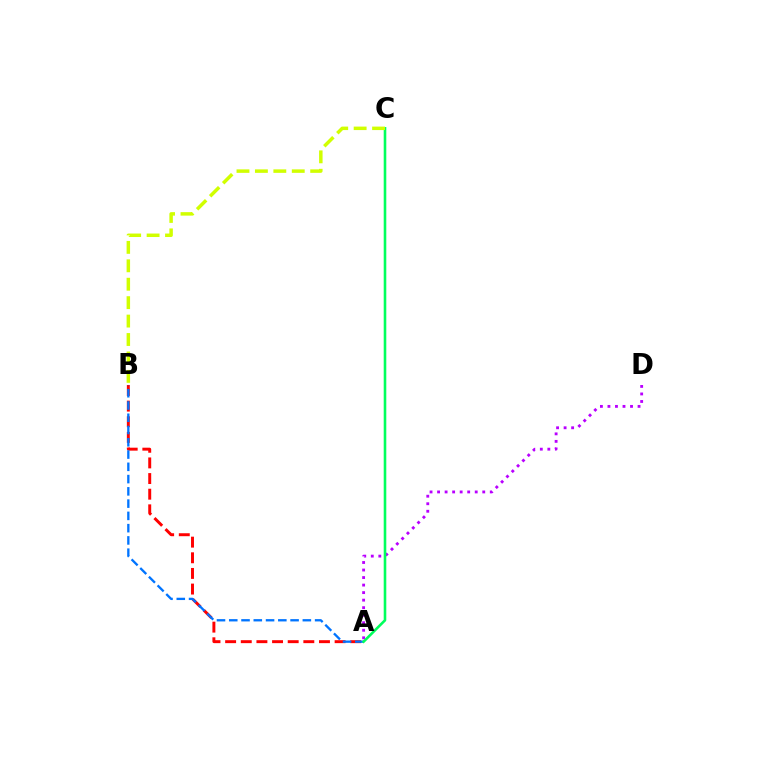{('A', 'B'): [{'color': '#ff0000', 'line_style': 'dashed', 'thickness': 2.12}, {'color': '#0074ff', 'line_style': 'dashed', 'thickness': 1.67}], ('A', 'D'): [{'color': '#b900ff', 'line_style': 'dotted', 'thickness': 2.05}], ('A', 'C'): [{'color': '#00ff5c', 'line_style': 'solid', 'thickness': 1.87}], ('B', 'C'): [{'color': '#d1ff00', 'line_style': 'dashed', 'thickness': 2.5}]}